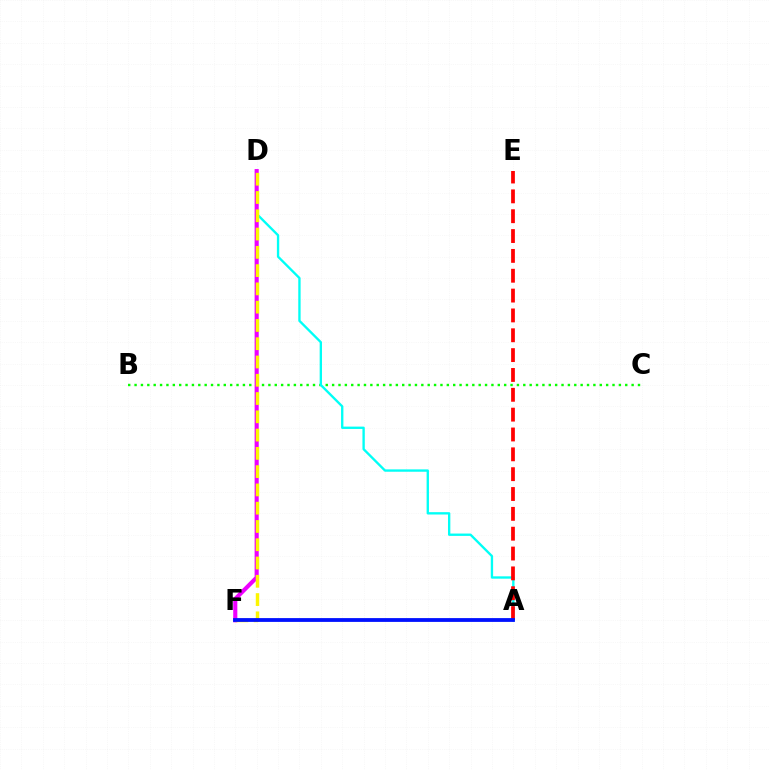{('B', 'C'): [{'color': '#08ff00', 'line_style': 'dotted', 'thickness': 1.73}], ('A', 'D'): [{'color': '#00fff6', 'line_style': 'solid', 'thickness': 1.69}], ('D', 'F'): [{'color': '#ee00ff', 'line_style': 'solid', 'thickness': 2.96}, {'color': '#fcf500', 'line_style': 'dashed', 'thickness': 2.48}], ('A', 'E'): [{'color': '#ff0000', 'line_style': 'dashed', 'thickness': 2.7}], ('A', 'F'): [{'color': '#0010ff', 'line_style': 'solid', 'thickness': 2.73}]}